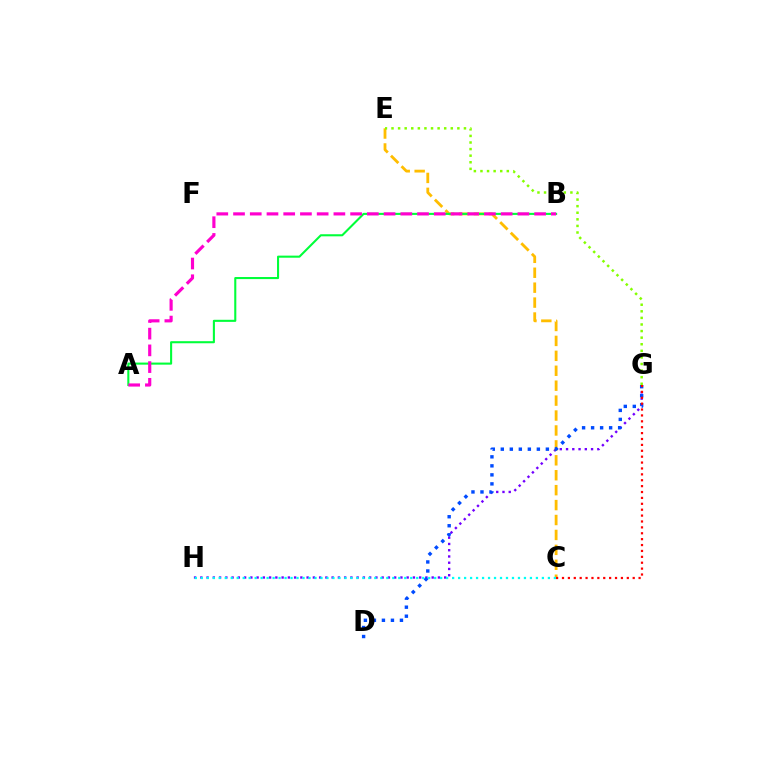{('G', 'H'): [{'color': '#7200ff', 'line_style': 'dotted', 'thickness': 1.7}], ('C', 'E'): [{'color': '#ffbd00', 'line_style': 'dashed', 'thickness': 2.03}], ('A', 'B'): [{'color': '#00ff39', 'line_style': 'solid', 'thickness': 1.5}, {'color': '#ff00cf', 'line_style': 'dashed', 'thickness': 2.27}], ('C', 'H'): [{'color': '#00fff6', 'line_style': 'dotted', 'thickness': 1.63}], ('D', 'G'): [{'color': '#004bff', 'line_style': 'dotted', 'thickness': 2.45}], ('C', 'G'): [{'color': '#ff0000', 'line_style': 'dotted', 'thickness': 1.6}], ('E', 'G'): [{'color': '#84ff00', 'line_style': 'dotted', 'thickness': 1.79}]}